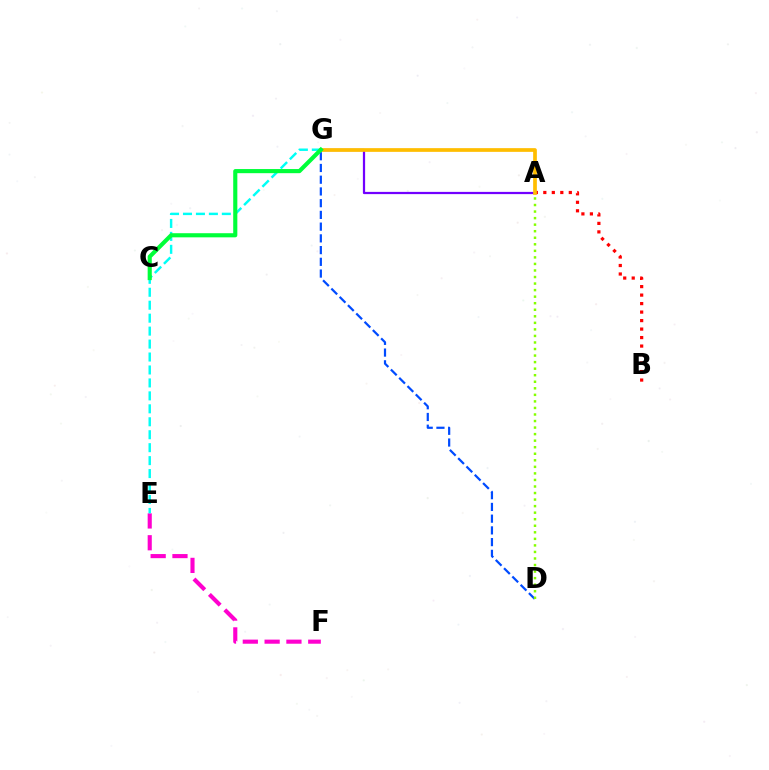{('E', 'F'): [{'color': '#ff00cf', 'line_style': 'dashed', 'thickness': 2.96}], ('D', 'G'): [{'color': '#004bff', 'line_style': 'dashed', 'thickness': 1.59}], ('A', 'B'): [{'color': '#ff0000', 'line_style': 'dotted', 'thickness': 2.31}], ('E', 'G'): [{'color': '#00fff6', 'line_style': 'dashed', 'thickness': 1.76}], ('A', 'D'): [{'color': '#84ff00', 'line_style': 'dotted', 'thickness': 1.78}], ('A', 'G'): [{'color': '#7200ff', 'line_style': 'solid', 'thickness': 1.61}, {'color': '#ffbd00', 'line_style': 'solid', 'thickness': 2.67}], ('C', 'G'): [{'color': '#00ff39', 'line_style': 'solid', 'thickness': 2.97}]}